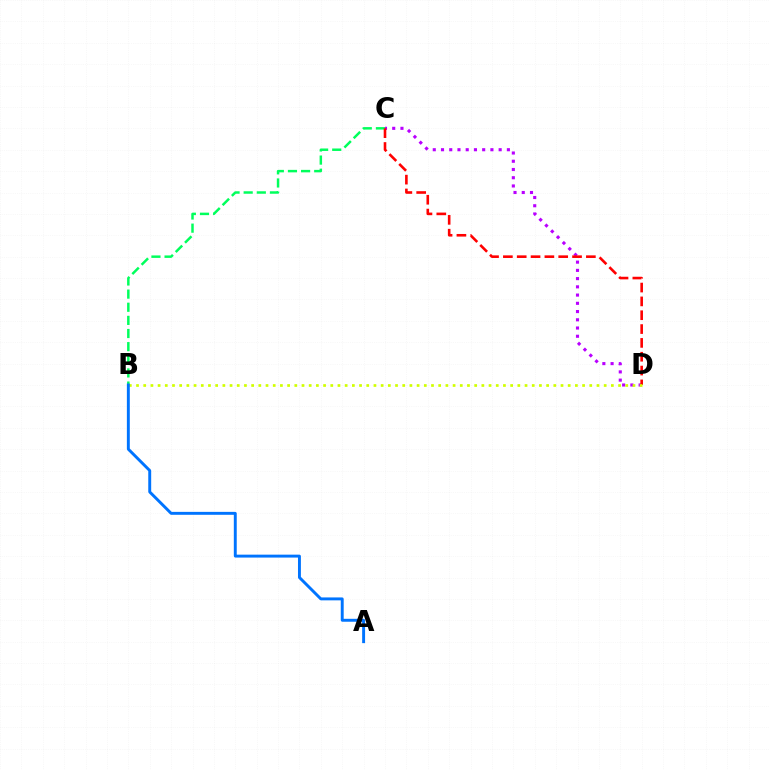{('C', 'D'): [{'color': '#b900ff', 'line_style': 'dotted', 'thickness': 2.24}, {'color': '#ff0000', 'line_style': 'dashed', 'thickness': 1.88}], ('B', 'C'): [{'color': '#00ff5c', 'line_style': 'dashed', 'thickness': 1.78}], ('B', 'D'): [{'color': '#d1ff00', 'line_style': 'dotted', 'thickness': 1.95}], ('A', 'B'): [{'color': '#0074ff', 'line_style': 'solid', 'thickness': 2.11}]}